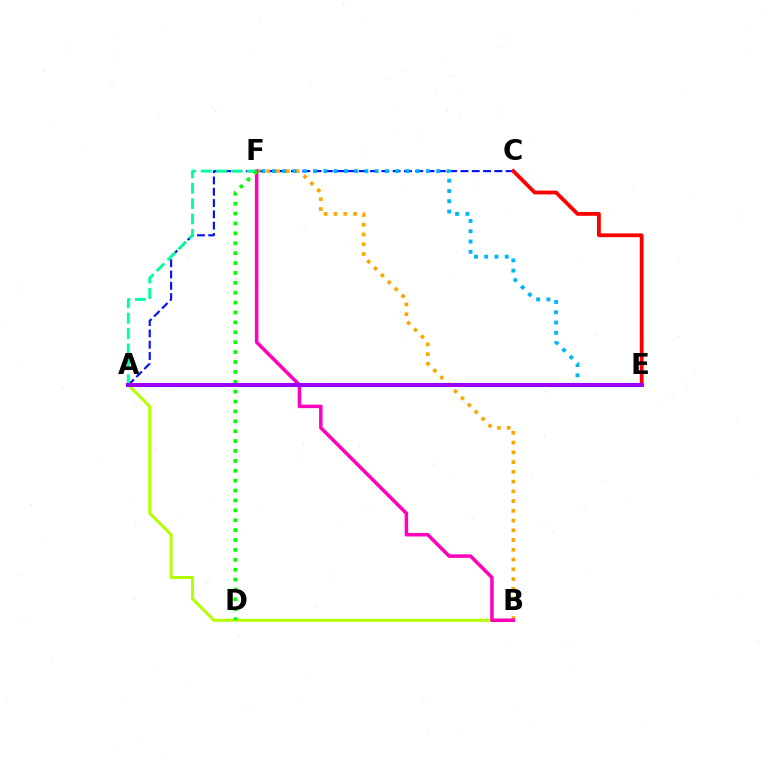{('A', 'B'): [{'color': '#b3ff00', 'line_style': 'solid', 'thickness': 2.16}], ('A', 'C'): [{'color': '#0010ff', 'line_style': 'dashed', 'thickness': 1.53}], ('B', 'F'): [{'color': '#ffa500', 'line_style': 'dotted', 'thickness': 2.65}, {'color': '#ff00bd', 'line_style': 'solid', 'thickness': 2.52}], ('A', 'F'): [{'color': '#00ff9d', 'line_style': 'dashed', 'thickness': 2.09}], ('D', 'F'): [{'color': '#08ff00', 'line_style': 'dotted', 'thickness': 2.69}], ('C', 'E'): [{'color': '#ff0000', 'line_style': 'solid', 'thickness': 2.74}], ('E', 'F'): [{'color': '#00b5ff', 'line_style': 'dotted', 'thickness': 2.79}], ('A', 'E'): [{'color': '#9b00ff', 'line_style': 'solid', 'thickness': 2.87}]}